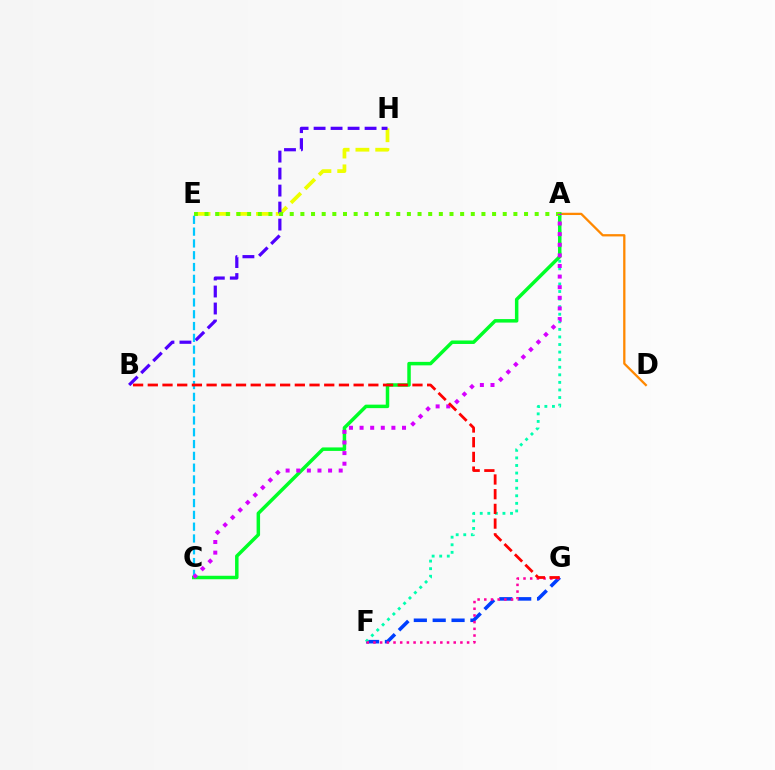{('F', 'G'): [{'color': '#003fff', 'line_style': 'dashed', 'thickness': 2.56}, {'color': '#ff00a0', 'line_style': 'dotted', 'thickness': 1.82}], ('E', 'H'): [{'color': '#eeff00', 'line_style': 'dashed', 'thickness': 2.69}], ('A', 'F'): [{'color': '#00ffaf', 'line_style': 'dotted', 'thickness': 2.06}], ('B', 'H'): [{'color': '#4f00ff', 'line_style': 'dashed', 'thickness': 2.31}], ('C', 'E'): [{'color': '#00c7ff', 'line_style': 'dashed', 'thickness': 1.6}], ('A', 'D'): [{'color': '#ff8800', 'line_style': 'solid', 'thickness': 1.65}], ('A', 'C'): [{'color': '#00ff27', 'line_style': 'solid', 'thickness': 2.51}, {'color': '#d600ff', 'line_style': 'dotted', 'thickness': 2.88}], ('A', 'E'): [{'color': '#66ff00', 'line_style': 'dotted', 'thickness': 2.89}], ('B', 'G'): [{'color': '#ff0000', 'line_style': 'dashed', 'thickness': 2.0}]}